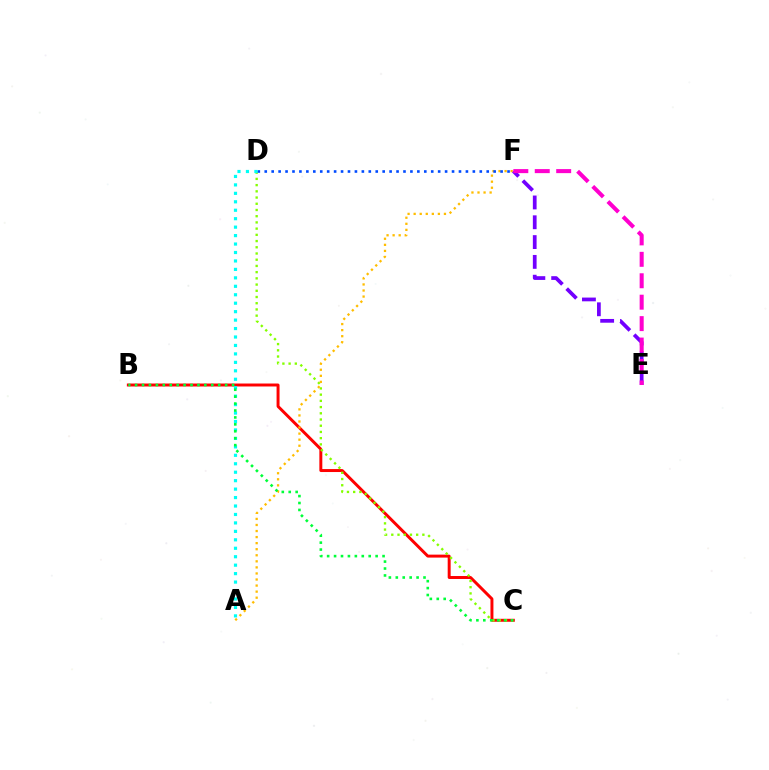{('B', 'C'): [{'color': '#ff0000', 'line_style': 'solid', 'thickness': 2.13}, {'color': '#00ff39', 'line_style': 'dotted', 'thickness': 1.88}], ('C', 'D'): [{'color': '#84ff00', 'line_style': 'dotted', 'thickness': 1.69}], ('A', 'F'): [{'color': '#ffbd00', 'line_style': 'dotted', 'thickness': 1.65}], ('D', 'F'): [{'color': '#004bff', 'line_style': 'dotted', 'thickness': 1.88}], ('A', 'D'): [{'color': '#00fff6', 'line_style': 'dotted', 'thickness': 2.3}], ('E', 'F'): [{'color': '#7200ff', 'line_style': 'dashed', 'thickness': 2.69}, {'color': '#ff00cf', 'line_style': 'dashed', 'thickness': 2.91}]}